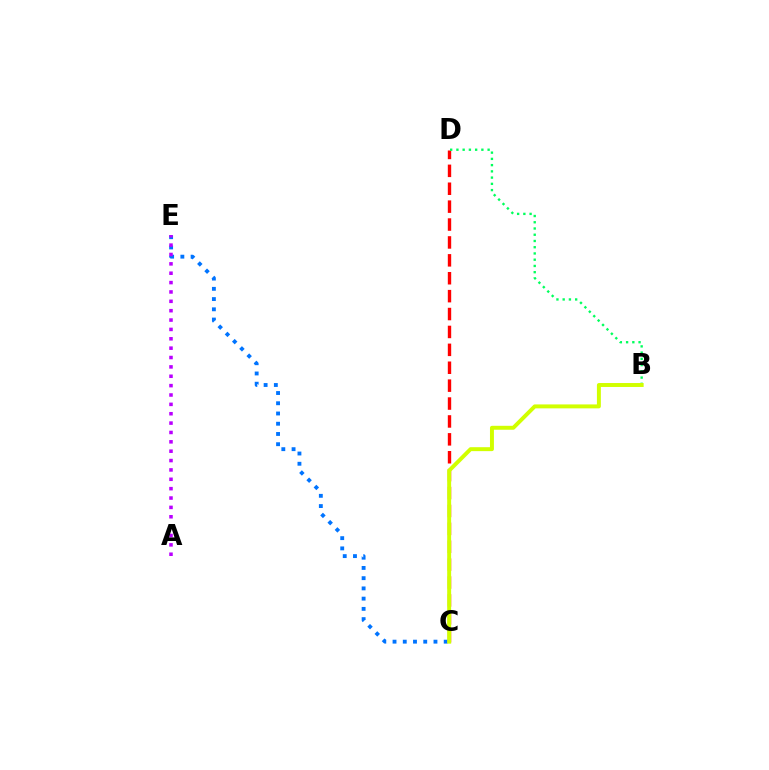{('C', 'E'): [{'color': '#0074ff', 'line_style': 'dotted', 'thickness': 2.78}], ('A', 'E'): [{'color': '#b900ff', 'line_style': 'dotted', 'thickness': 2.55}], ('C', 'D'): [{'color': '#ff0000', 'line_style': 'dashed', 'thickness': 2.43}], ('B', 'D'): [{'color': '#00ff5c', 'line_style': 'dotted', 'thickness': 1.7}], ('B', 'C'): [{'color': '#d1ff00', 'line_style': 'solid', 'thickness': 2.84}]}